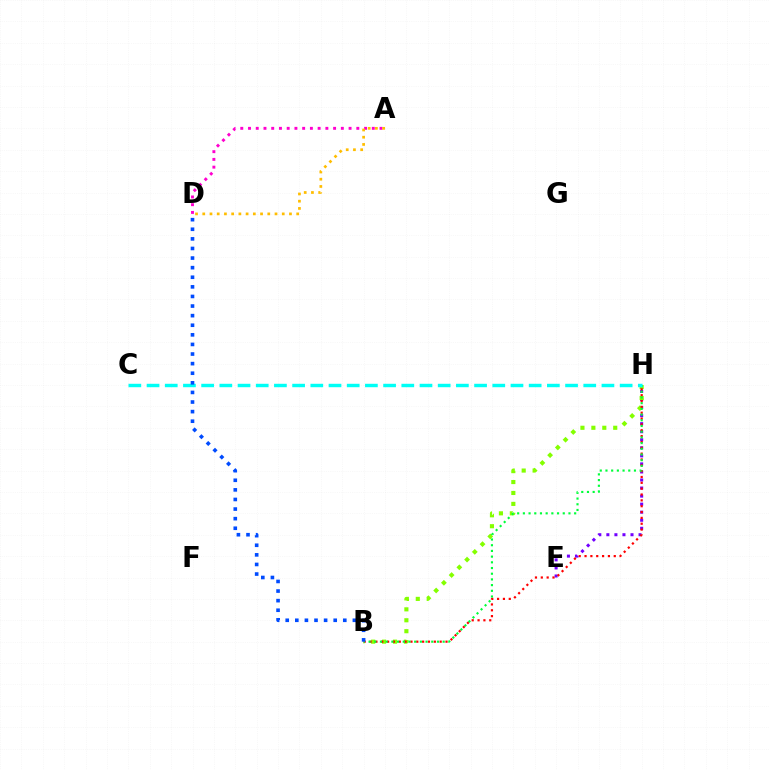{('E', 'H'): [{'color': '#7200ff', 'line_style': 'dotted', 'thickness': 2.19}], ('B', 'H'): [{'color': '#84ff00', 'line_style': 'dotted', 'thickness': 2.97}, {'color': '#ff0000', 'line_style': 'dotted', 'thickness': 1.59}, {'color': '#00ff39', 'line_style': 'dotted', 'thickness': 1.55}], ('A', 'D'): [{'color': '#ff00cf', 'line_style': 'dotted', 'thickness': 2.1}, {'color': '#ffbd00', 'line_style': 'dotted', 'thickness': 1.96}], ('C', 'H'): [{'color': '#00fff6', 'line_style': 'dashed', 'thickness': 2.47}], ('B', 'D'): [{'color': '#004bff', 'line_style': 'dotted', 'thickness': 2.61}]}